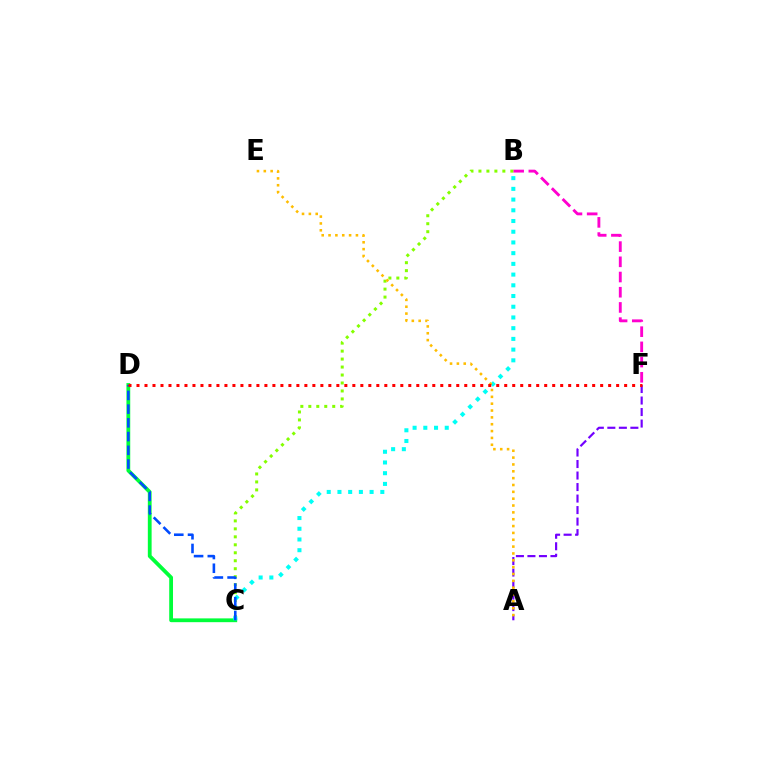{('A', 'F'): [{'color': '#7200ff', 'line_style': 'dashed', 'thickness': 1.56}], ('B', 'F'): [{'color': '#ff00cf', 'line_style': 'dashed', 'thickness': 2.07}], ('C', 'D'): [{'color': '#00ff39', 'line_style': 'solid', 'thickness': 2.73}, {'color': '#004bff', 'line_style': 'dashed', 'thickness': 1.86}], ('B', 'C'): [{'color': '#84ff00', 'line_style': 'dotted', 'thickness': 2.17}, {'color': '#00fff6', 'line_style': 'dotted', 'thickness': 2.91}], ('A', 'E'): [{'color': '#ffbd00', 'line_style': 'dotted', 'thickness': 1.86}], ('D', 'F'): [{'color': '#ff0000', 'line_style': 'dotted', 'thickness': 2.17}]}